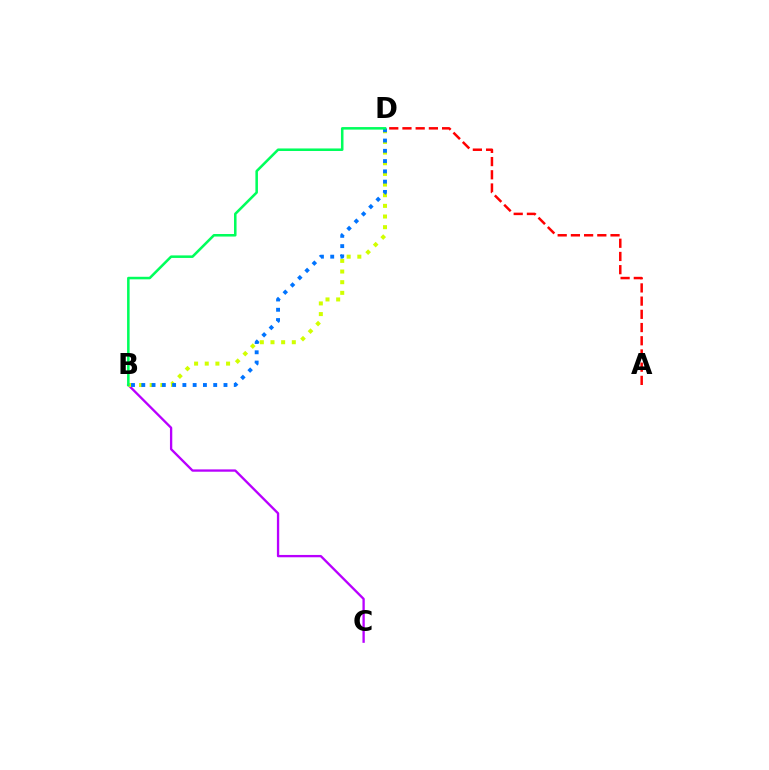{('B', 'C'): [{'color': '#b900ff', 'line_style': 'solid', 'thickness': 1.67}], ('B', 'D'): [{'color': '#d1ff00', 'line_style': 'dotted', 'thickness': 2.9}, {'color': '#0074ff', 'line_style': 'dotted', 'thickness': 2.79}, {'color': '#00ff5c', 'line_style': 'solid', 'thickness': 1.83}], ('A', 'D'): [{'color': '#ff0000', 'line_style': 'dashed', 'thickness': 1.79}]}